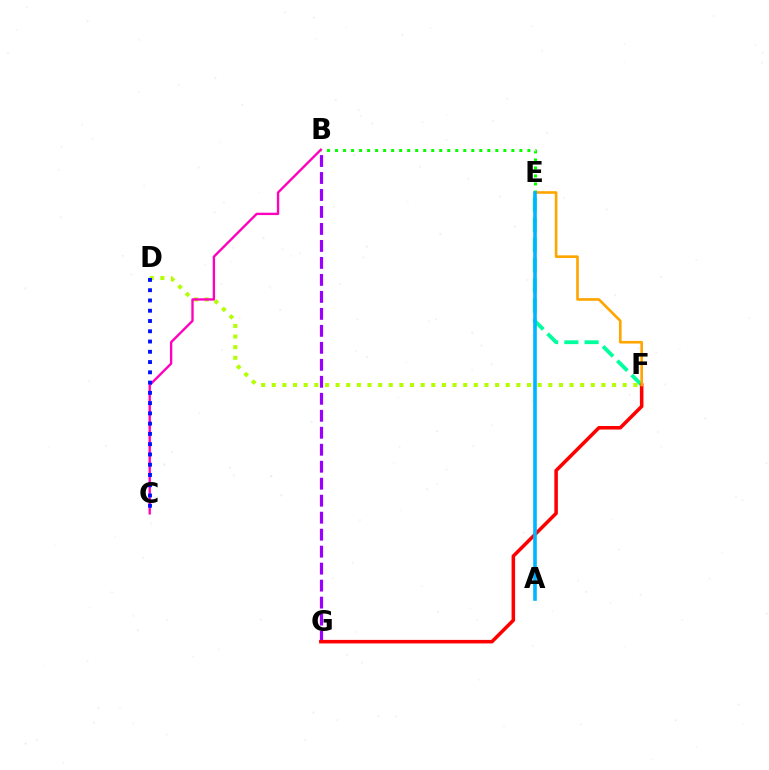{('E', 'F'): [{'color': '#00ff9d', 'line_style': 'dashed', 'thickness': 2.75}, {'color': '#ffa500', 'line_style': 'solid', 'thickness': 1.9}], ('D', 'F'): [{'color': '#b3ff00', 'line_style': 'dotted', 'thickness': 2.89}], ('B', 'E'): [{'color': '#08ff00', 'line_style': 'dotted', 'thickness': 2.18}], ('B', 'G'): [{'color': '#9b00ff', 'line_style': 'dashed', 'thickness': 2.31}], ('F', 'G'): [{'color': '#ff0000', 'line_style': 'solid', 'thickness': 2.55}], ('B', 'C'): [{'color': '#ff00bd', 'line_style': 'solid', 'thickness': 1.7}], ('C', 'D'): [{'color': '#0010ff', 'line_style': 'dotted', 'thickness': 2.79}], ('A', 'E'): [{'color': '#00b5ff', 'line_style': 'solid', 'thickness': 2.61}]}